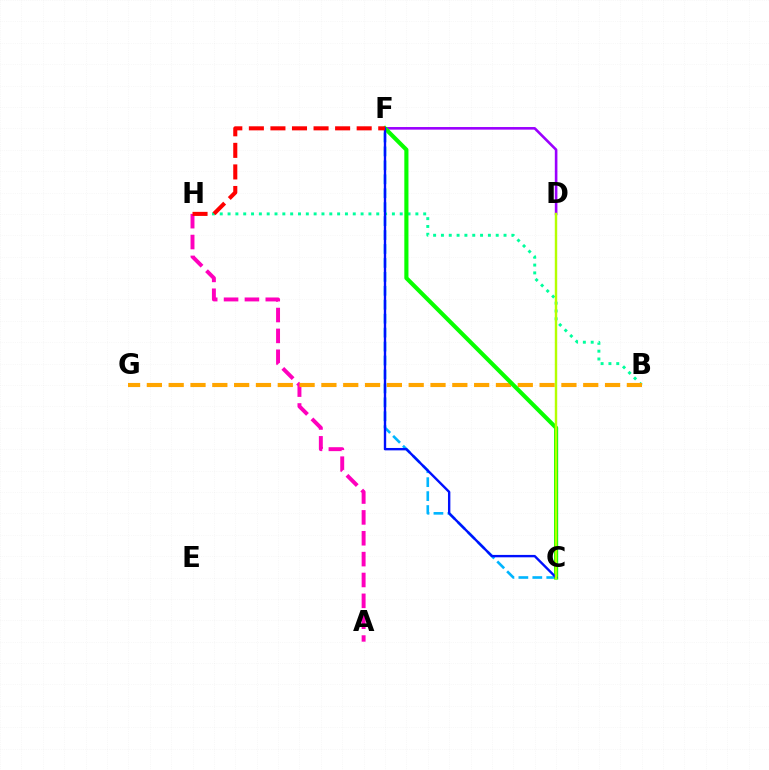{('A', 'H'): [{'color': '#ff00bd', 'line_style': 'dashed', 'thickness': 2.83}], ('B', 'H'): [{'color': '#00ff9d', 'line_style': 'dotted', 'thickness': 2.13}], ('D', 'F'): [{'color': '#9b00ff', 'line_style': 'solid', 'thickness': 1.88}], ('C', 'F'): [{'color': '#00b5ff', 'line_style': 'dashed', 'thickness': 1.89}, {'color': '#08ff00', 'line_style': 'solid', 'thickness': 2.98}, {'color': '#0010ff', 'line_style': 'solid', 'thickness': 1.72}], ('B', 'G'): [{'color': '#ffa500', 'line_style': 'dashed', 'thickness': 2.96}], ('C', 'D'): [{'color': '#b3ff00', 'line_style': 'solid', 'thickness': 1.74}], ('F', 'H'): [{'color': '#ff0000', 'line_style': 'dashed', 'thickness': 2.93}]}